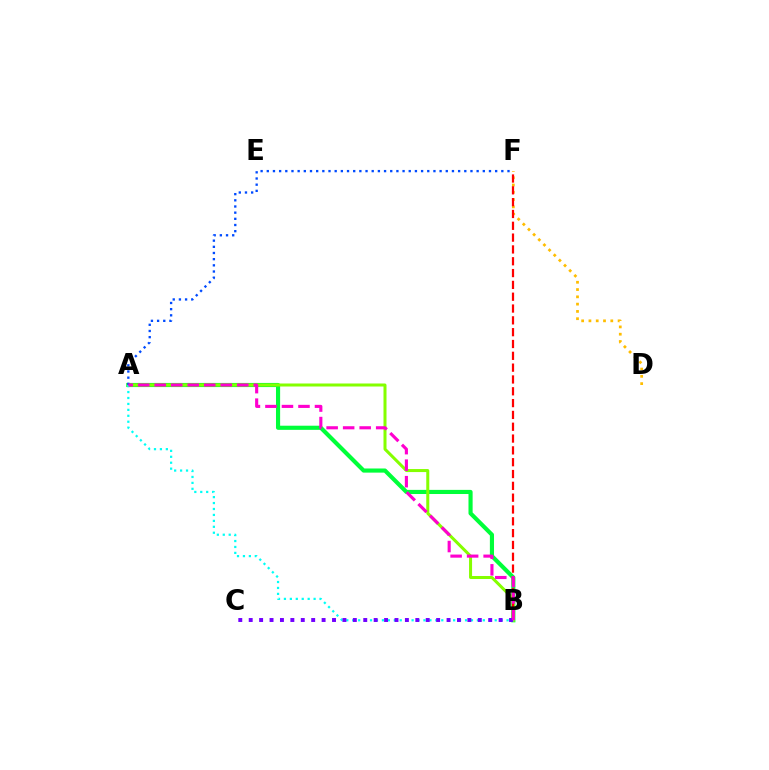{('A', 'B'): [{'color': '#00ff39', 'line_style': 'solid', 'thickness': 2.98}, {'color': '#84ff00', 'line_style': 'solid', 'thickness': 2.17}, {'color': '#00fff6', 'line_style': 'dotted', 'thickness': 1.61}, {'color': '#ff00cf', 'line_style': 'dashed', 'thickness': 2.24}], ('D', 'F'): [{'color': '#ffbd00', 'line_style': 'dotted', 'thickness': 1.98}], ('B', 'F'): [{'color': '#ff0000', 'line_style': 'dashed', 'thickness': 1.61}], ('B', 'C'): [{'color': '#7200ff', 'line_style': 'dotted', 'thickness': 2.83}], ('A', 'F'): [{'color': '#004bff', 'line_style': 'dotted', 'thickness': 1.68}]}